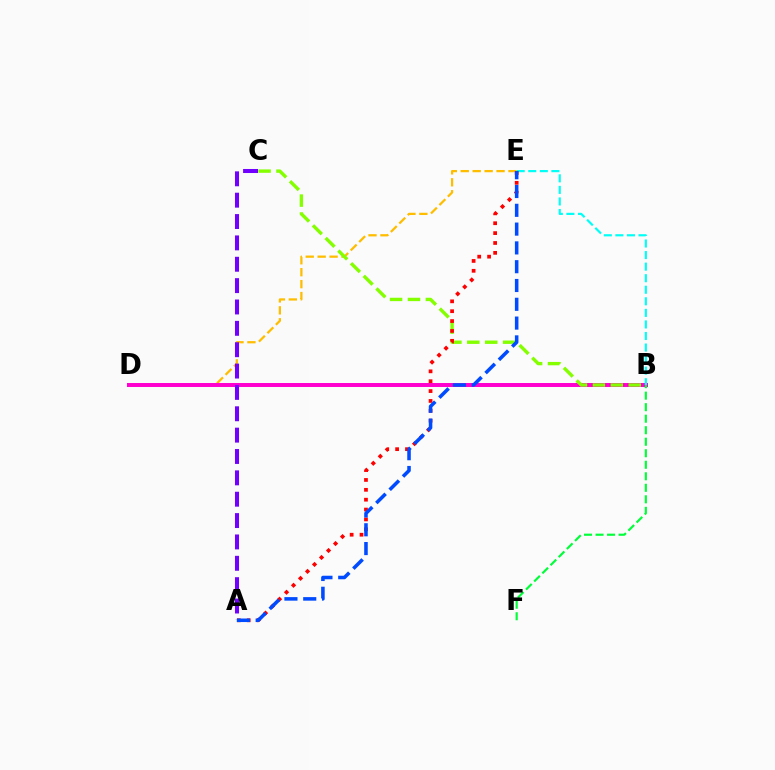{('D', 'E'): [{'color': '#ffbd00', 'line_style': 'dashed', 'thickness': 1.62}], ('B', 'D'): [{'color': '#ff00cf', 'line_style': 'solid', 'thickness': 2.86}], ('B', 'F'): [{'color': '#00ff39', 'line_style': 'dashed', 'thickness': 1.56}], ('B', 'E'): [{'color': '#00fff6', 'line_style': 'dashed', 'thickness': 1.57}], ('B', 'C'): [{'color': '#84ff00', 'line_style': 'dashed', 'thickness': 2.43}], ('A', 'E'): [{'color': '#ff0000', 'line_style': 'dotted', 'thickness': 2.68}, {'color': '#004bff', 'line_style': 'dashed', 'thickness': 2.55}], ('A', 'C'): [{'color': '#7200ff', 'line_style': 'dashed', 'thickness': 2.9}]}